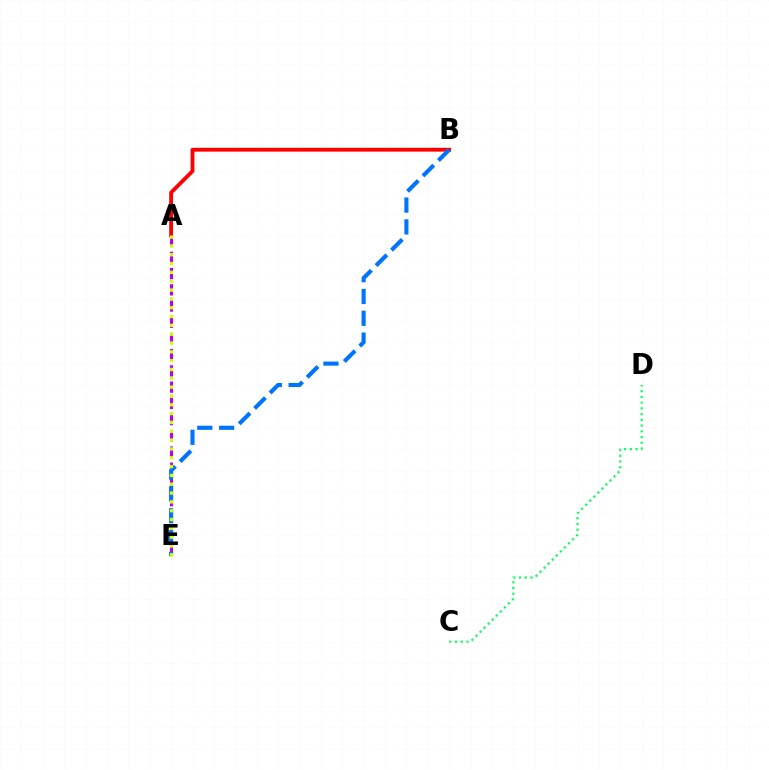{('A', 'B'): [{'color': '#ff0000', 'line_style': 'solid', 'thickness': 2.75}], ('A', 'E'): [{'color': '#b900ff', 'line_style': 'dashed', 'thickness': 2.2}, {'color': '#d1ff00', 'line_style': 'dotted', 'thickness': 2.4}], ('B', 'E'): [{'color': '#0074ff', 'line_style': 'dashed', 'thickness': 2.96}], ('C', 'D'): [{'color': '#00ff5c', 'line_style': 'dotted', 'thickness': 1.56}]}